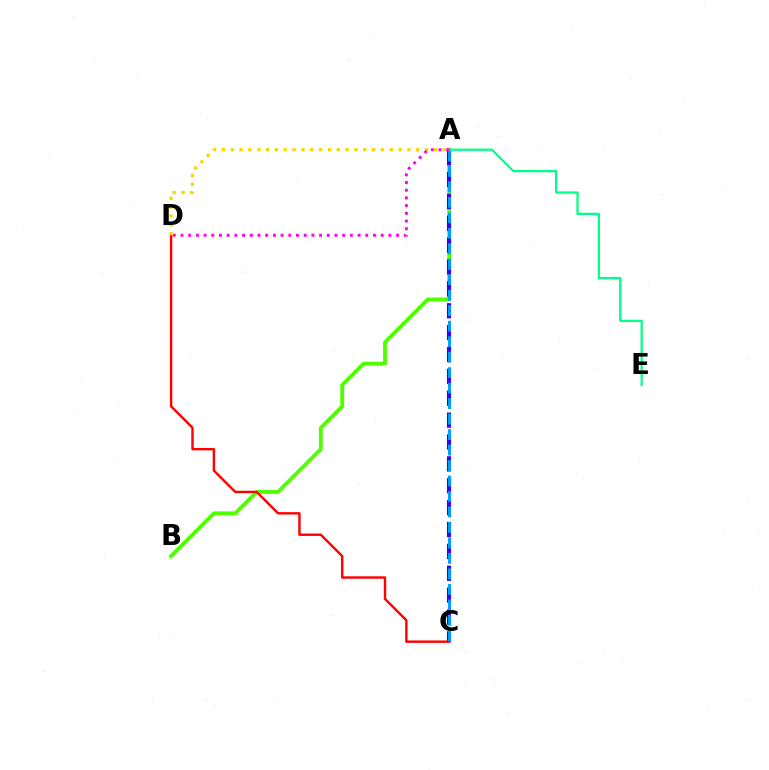{('A', 'B'): [{'color': '#4fff00', 'line_style': 'solid', 'thickness': 2.78}], ('A', 'C'): [{'color': '#3700ff', 'line_style': 'dashed', 'thickness': 2.97}, {'color': '#009eff', 'line_style': 'dashed', 'thickness': 2.1}], ('C', 'D'): [{'color': '#ff0000', 'line_style': 'solid', 'thickness': 1.74}], ('A', 'D'): [{'color': '#ffd500', 'line_style': 'dotted', 'thickness': 2.4}, {'color': '#ff00ed', 'line_style': 'dotted', 'thickness': 2.09}], ('A', 'E'): [{'color': '#00ff86', 'line_style': 'solid', 'thickness': 1.62}]}